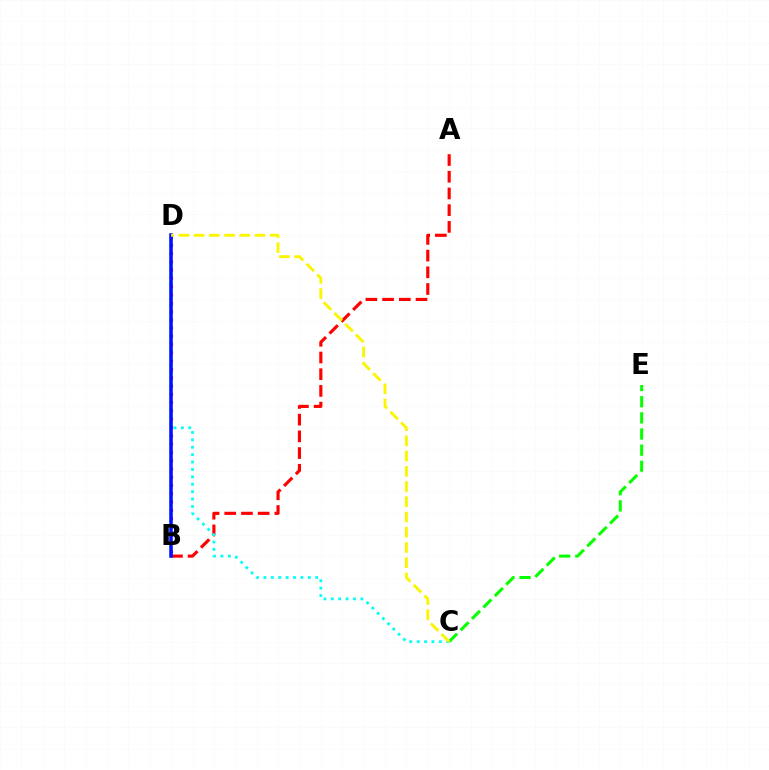{('A', 'B'): [{'color': '#ff0000', 'line_style': 'dashed', 'thickness': 2.27}], ('C', 'D'): [{'color': '#00fff6', 'line_style': 'dotted', 'thickness': 2.01}, {'color': '#fcf500', 'line_style': 'dashed', 'thickness': 2.07}], ('B', 'D'): [{'color': '#ee00ff', 'line_style': 'dotted', 'thickness': 2.25}, {'color': '#0010ff', 'line_style': 'solid', 'thickness': 2.55}], ('C', 'E'): [{'color': '#08ff00', 'line_style': 'dashed', 'thickness': 2.19}]}